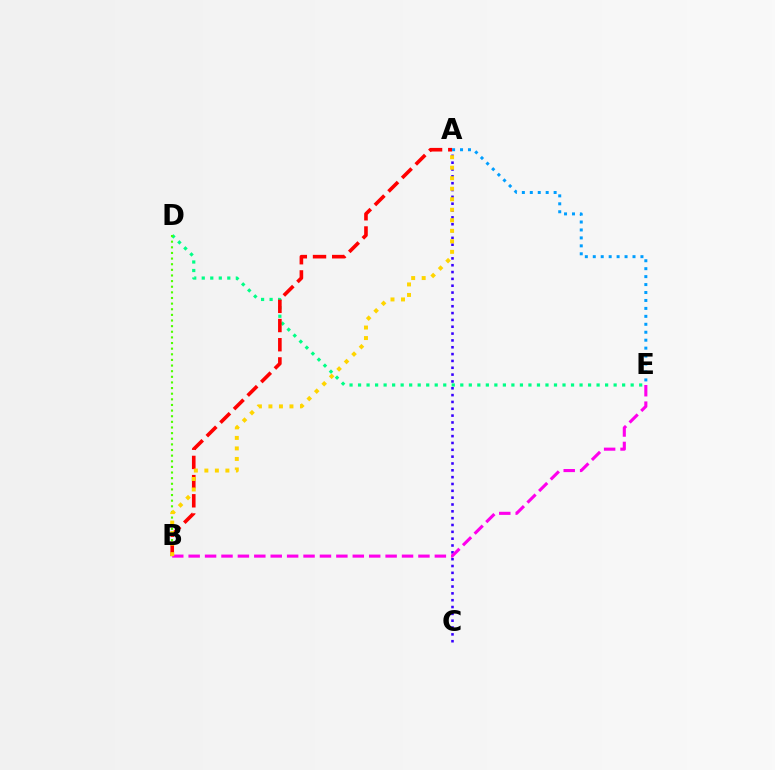{('D', 'E'): [{'color': '#00ff86', 'line_style': 'dotted', 'thickness': 2.31}], ('B', 'D'): [{'color': '#4fff00', 'line_style': 'dotted', 'thickness': 1.53}], ('A', 'B'): [{'color': '#ff0000', 'line_style': 'dashed', 'thickness': 2.61}, {'color': '#ffd500', 'line_style': 'dotted', 'thickness': 2.86}], ('A', 'C'): [{'color': '#3700ff', 'line_style': 'dotted', 'thickness': 1.86}], ('B', 'E'): [{'color': '#ff00ed', 'line_style': 'dashed', 'thickness': 2.23}], ('A', 'E'): [{'color': '#009eff', 'line_style': 'dotted', 'thickness': 2.16}]}